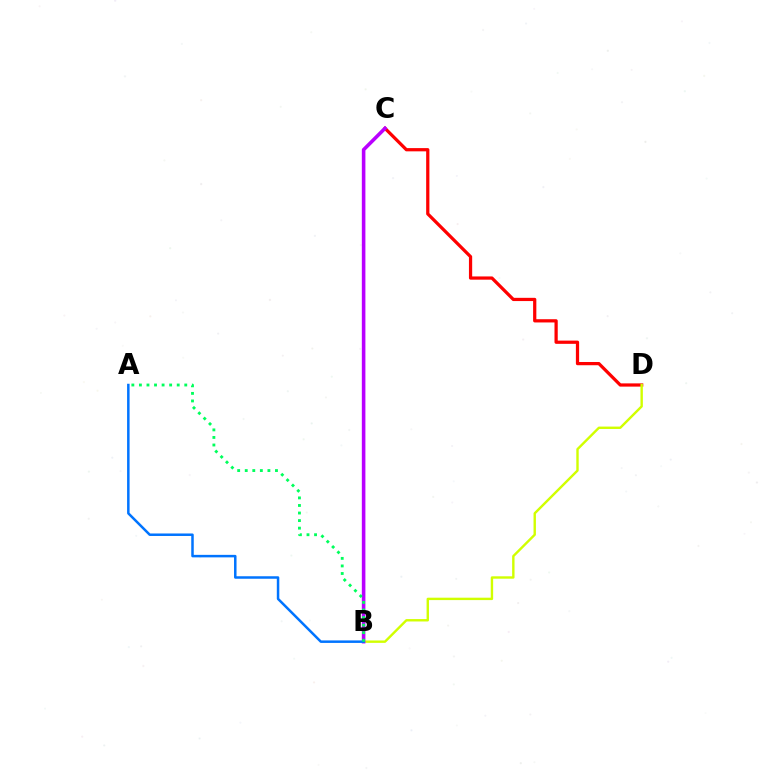{('C', 'D'): [{'color': '#ff0000', 'line_style': 'solid', 'thickness': 2.33}], ('B', 'D'): [{'color': '#d1ff00', 'line_style': 'solid', 'thickness': 1.73}], ('B', 'C'): [{'color': '#b900ff', 'line_style': 'solid', 'thickness': 2.57}], ('A', 'B'): [{'color': '#0074ff', 'line_style': 'solid', 'thickness': 1.8}, {'color': '#00ff5c', 'line_style': 'dotted', 'thickness': 2.05}]}